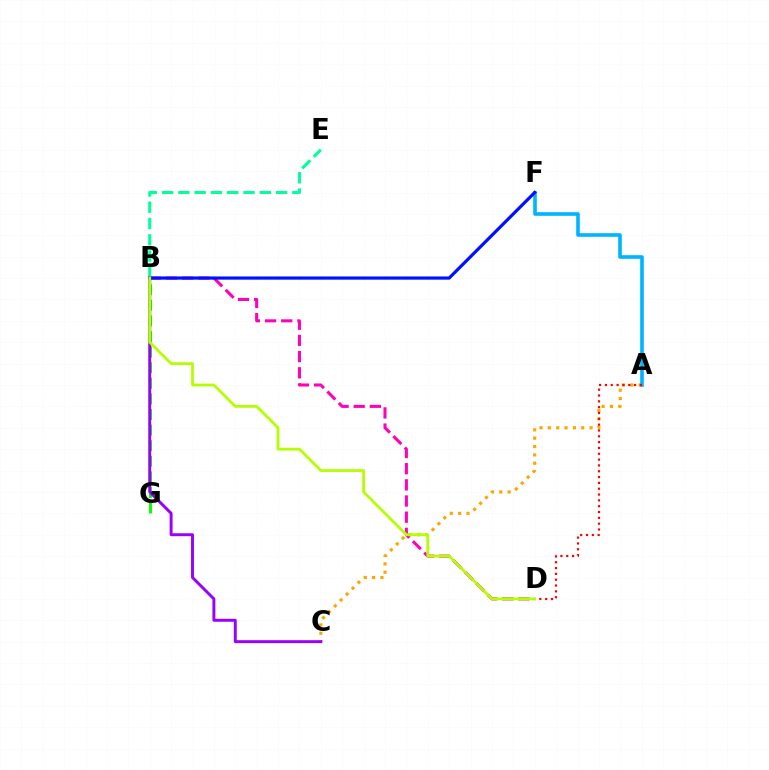{('B', 'D'): [{'color': '#ff00bd', 'line_style': 'dashed', 'thickness': 2.2}, {'color': '#b3ff00', 'line_style': 'solid', 'thickness': 2.0}], ('A', 'C'): [{'color': '#ffa500', 'line_style': 'dotted', 'thickness': 2.27}], ('A', 'F'): [{'color': '#00b5ff', 'line_style': 'solid', 'thickness': 2.61}], ('B', 'G'): [{'color': '#08ff00', 'line_style': 'dashed', 'thickness': 2.12}], ('B', 'C'): [{'color': '#9b00ff', 'line_style': 'solid', 'thickness': 2.12}], ('B', 'E'): [{'color': '#00ff9d', 'line_style': 'dashed', 'thickness': 2.21}], ('B', 'F'): [{'color': '#0010ff', 'line_style': 'solid', 'thickness': 2.29}], ('A', 'D'): [{'color': '#ff0000', 'line_style': 'dotted', 'thickness': 1.58}]}